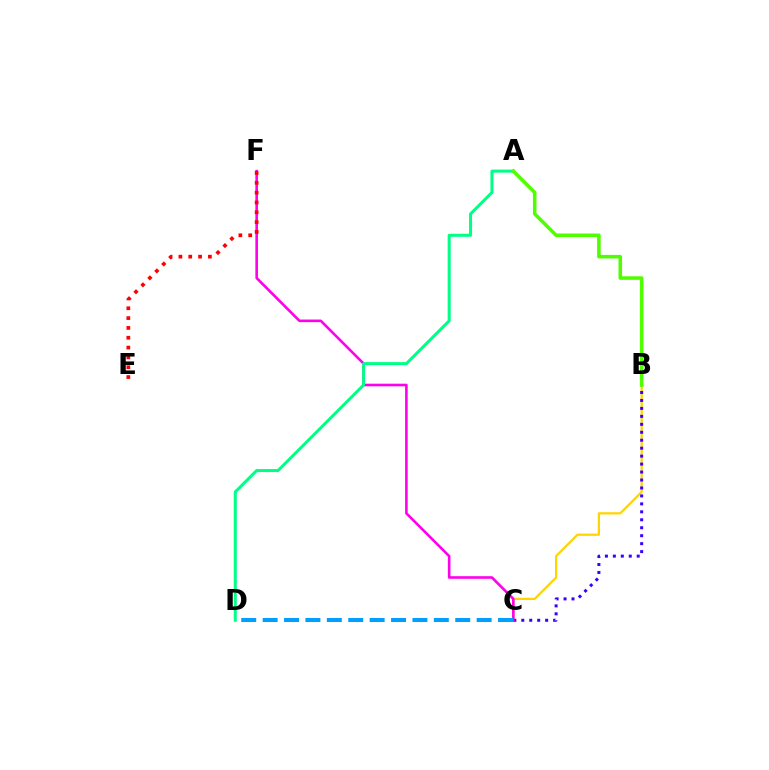{('B', 'C'): [{'color': '#ffd500', 'line_style': 'solid', 'thickness': 1.62}, {'color': '#3700ff', 'line_style': 'dotted', 'thickness': 2.16}], ('C', 'F'): [{'color': '#ff00ed', 'line_style': 'solid', 'thickness': 1.88}], ('E', 'F'): [{'color': '#ff0000', 'line_style': 'dotted', 'thickness': 2.67}], ('A', 'D'): [{'color': '#00ff86', 'line_style': 'solid', 'thickness': 2.18}], ('A', 'B'): [{'color': '#4fff00', 'line_style': 'solid', 'thickness': 2.57}], ('C', 'D'): [{'color': '#009eff', 'line_style': 'dashed', 'thickness': 2.91}]}